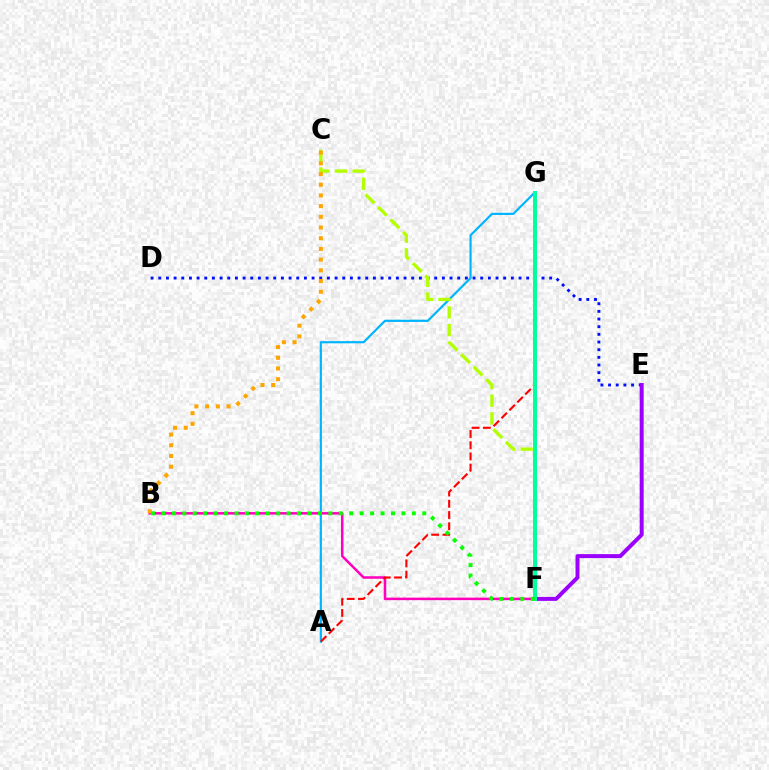{('D', 'E'): [{'color': '#0010ff', 'line_style': 'dotted', 'thickness': 2.08}], ('B', 'F'): [{'color': '#ff00bd', 'line_style': 'solid', 'thickness': 1.81}, {'color': '#08ff00', 'line_style': 'dotted', 'thickness': 2.83}], ('E', 'F'): [{'color': '#9b00ff', 'line_style': 'solid', 'thickness': 2.86}], ('A', 'G'): [{'color': '#00b5ff', 'line_style': 'solid', 'thickness': 1.56}, {'color': '#ff0000', 'line_style': 'dashed', 'thickness': 1.53}], ('C', 'F'): [{'color': '#b3ff00', 'line_style': 'dashed', 'thickness': 2.4}], ('F', 'G'): [{'color': '#00ff9d', 'line_style': 'solid', 'thickness': 2.84}], ('B', 'C'): [{'color': '#ffa500', 'line_style': 'dotted', 'thickness': 2.91}]}